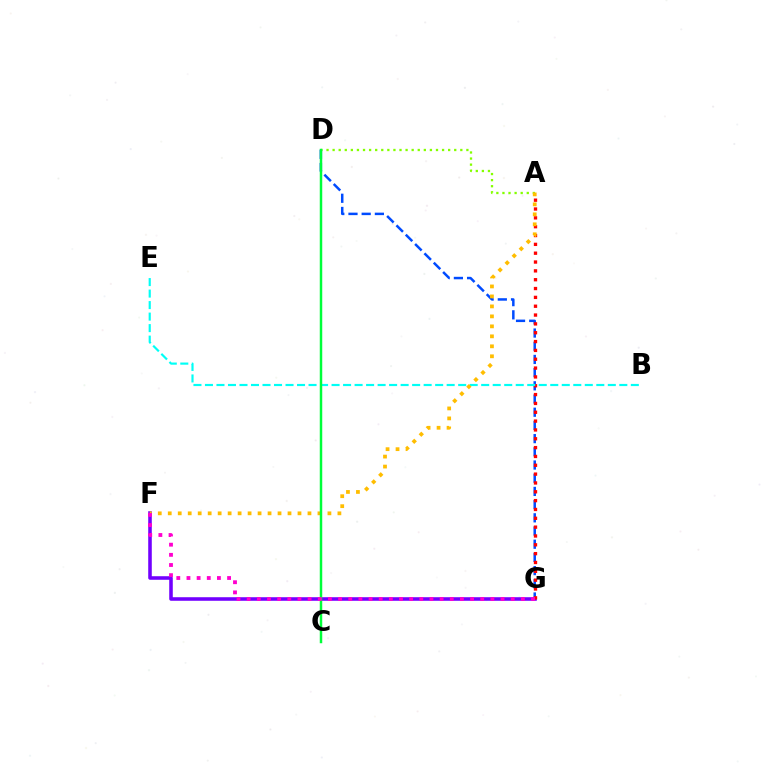{('A', 'D'): [{'color': '#84ff00', 'line_style': 'dotted', 'thickness': 1.65}], ('F', 'G'): [{'color': '#7200ff', 'line_style': 'solid', 'thickness': 2.56}, {'color': '#ff00cf', 'line_style': 'dotted', 'thickness': 2.76}], ('D', 'G'): [{'color': '#004bff', 'line_style': 'dashed', 'thickness': 1.79}], ('A', 'G'): [{'color': '#ff0000', 'line_style': 'dotted', 'thickness': 2.4}], ('B', 'E'): [{'color': '#00fff6', 'line_style': 'dashed', 'thickness': 1.56}], ('A', 'F'): [{'color': '#ffbd00', 'line_style': 'dotted', 'thickness': 2.71}], ('C', 'D'): [{'color': '#00ff39', 'line_style': 'solid', 'thickness': 1.78}]}